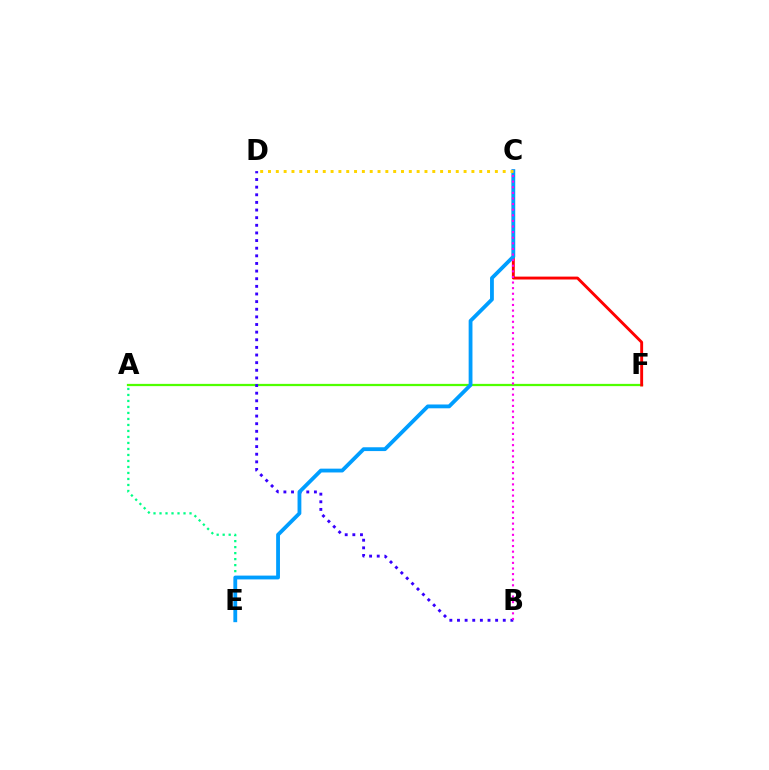{('A', 'E'): [{'color': '#00ff86', 'line_style': 'dotted', 'thickness': 1.63}], ('A', 'F'): [{'color': '#4fff00', 'line_style': 'solid', 'thickness': 1.62}], ('C', 'F'): [{'color': '#ff0000', 'line_style': 'solid', 'thickness': 2.08}], ('B', 'D'): [{'color': '#3700ff', 'line_style': 'dotted', 'thickness': 2.07}], ('C', 'E'): [{'color': '#009eff', 'line_style': 'solid', 'thickness': 2.75}], ('B', 'C'): [{'color': '#ff00ed', 'line_style': 'dotted', 'thickness': 1.52}], ('C', 'D'): [{'color': '#ffd500', 'line_style': 'dotted', 'thickness': 2.13}]}